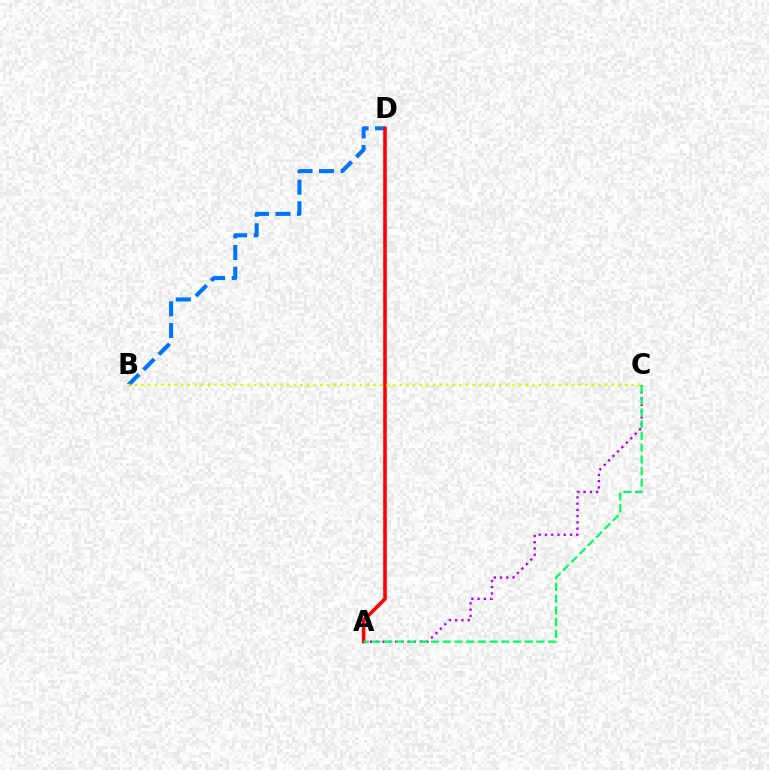{('B', 'D'): [{'color': '#0074ff', 'line_style': 'dashed', 'thickness': 2.93}], ('A', 'D'): [{'color': '#ff0000', 'line_style': 'solid', 'thickness': 2.57}], ('A', 'C'): [{'color': '#b900ff', 'line_style': 'dotted', 'thickness': 1.7}, {'color': '#00ff5c', 'line_style': 'dashed', 'thickness': 1.59}], ('B', 'C'): [{'color': '#d1ff00', 'line_style': 'dotted', 'thickness': 1.8}]}